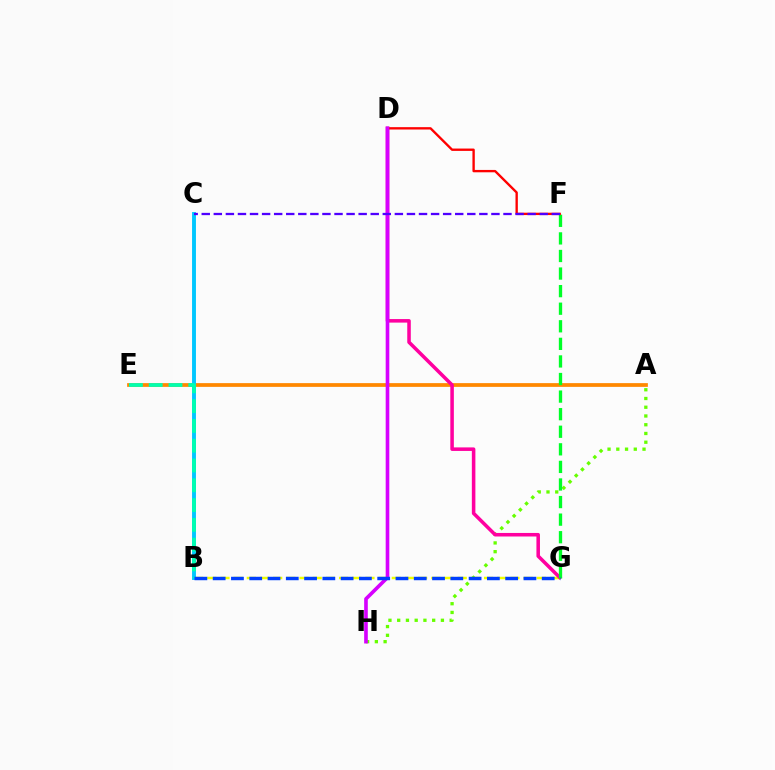{('B', 'G'): [{'color': '#eeff00', 'line_style': 'dashed', 'thickness': 1.79}, {'color': '#003fff', 'line_style': 'dashed', 'thickness': 2.48}], ('A', 'H'): [{'color': '#66ff00', 'line_style': 'dotted', 'thickness': 2.38}], ('A', 'E'): [{'color': '#ff8800', 'line_style': 'solid', 'thickness': 2.69}], ('B', 'C'): [{'color': '#00c7ff', 'line_style': 'solid', 'thickness': 2.8}], ('D', 'G'): [{'color': '#ff00a0', 'line_style': 'solid', 'thickness': 2.55}], ('F', 'G'): [{'color': '#00ff27', 'line_style': 'dashed', 'thickness': 2.39}], ('D', 'F'): [{'color': '#ff0000', 'line_style': 'solid', 'thickness': 1.7}], ('D', 'H'): [{'color': '#d600ff', 'line_style': 'solid', 'thickness': 2.62}], ('B', 'E'): [{'color': '#00ffaf', 'line_style': 'dashed', 'thickness': 2.69}], ('C', 'F'): [{'color': '#4f00ff', 'line_style': 'dashed', 'thickness': 1.64}]}